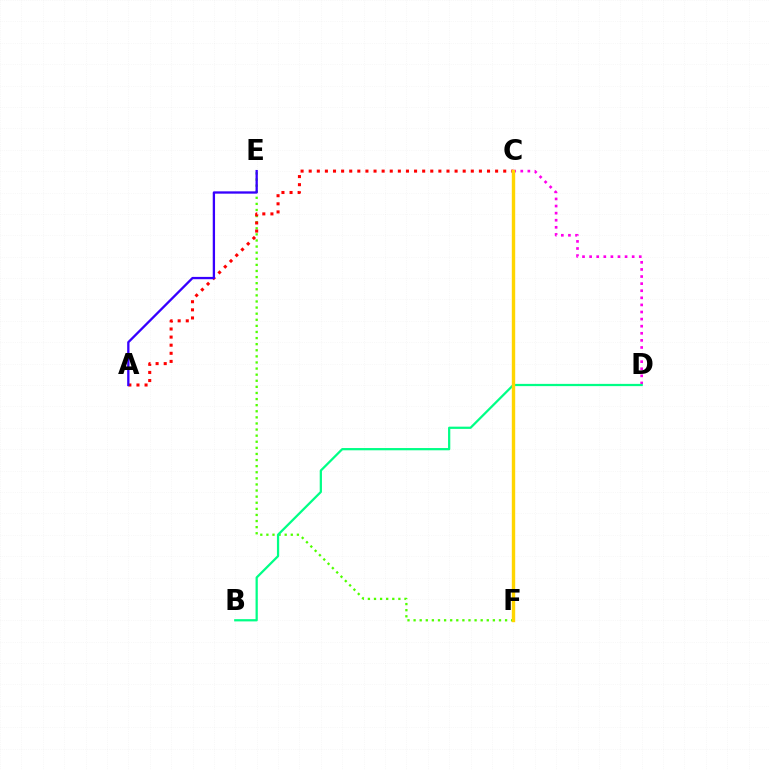{('E', 'F'): [{'color': '#4fff00', 'line_style': 'dotted', 'thickness': 1.66}], ('C', 'F'): [{'color': '#009eff', 'line_style': 'dashed', 'thickness': 1.83}, {'color': '#ffd500', 'line_style': 'solid', 'thickness': 2.44}], ('C', 'D'): [{'color': '#ff00ed', 'line_style': 'dotted', 'thickness': 1.93}], ('B', 'D'): [{'color': '#00ff86', 'line_style': 'solid', 'thickness': 1.62}], ('A', 'C'): [{'color': '#ff0000', 'line_style': 'dotted', 'thickness': 2.2}], ('A', 'E'): [{'color': '#3700ff', 'line_style': 'solid', 'thickness': 1.66}]}